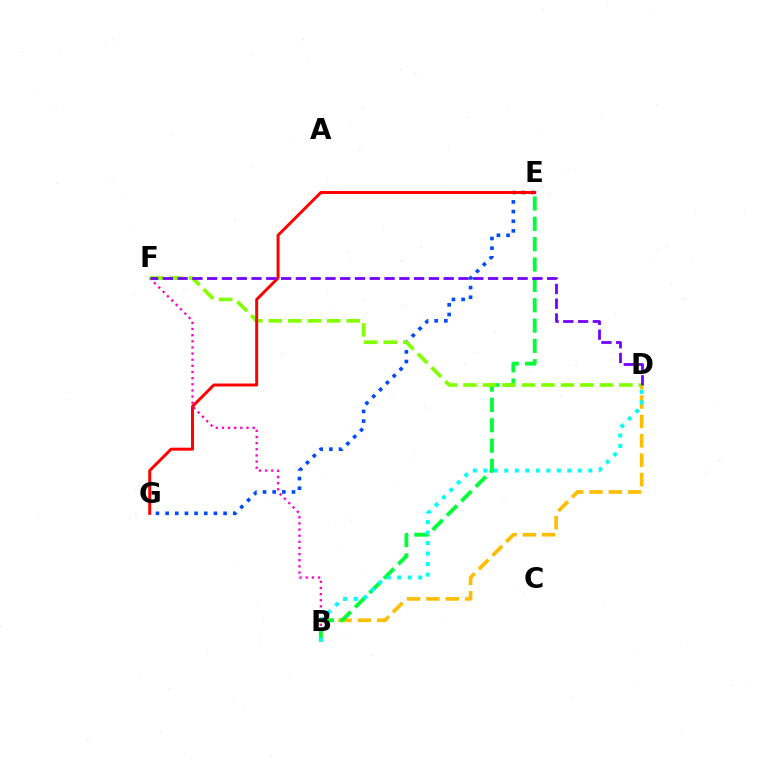{('E', 'G'): [{'color': '#004bff', 'line_style': 'dotted', 'thickness': 2.62}, {'color': '#ff0000', 'line_style': 'solid', 'thickness': 2.13}], ('B', 'D'): [{'color': '#ffbd00', 'line_style': 'dashed', 'thickness': 2.63}, {'color': '#00fff6', 'line_style': 'dotted', 'thickness': 2.85}], ('B', 'F'): [{'color': '#ff00cf', 'line_style': 'dotted', 'thickness': 1.67}], ('B', 'E'): [{'color': '#00ff39', 'line_style': 'dashed', 'thickness': 2.76}], ('D', 'F'): [{'color': '#84ff00', 'line_style': 'dashed', 'thickness': 2.65}, {'color': '#7200ff', 'line_style': 'dashed', 'thickness': 2.01}]}